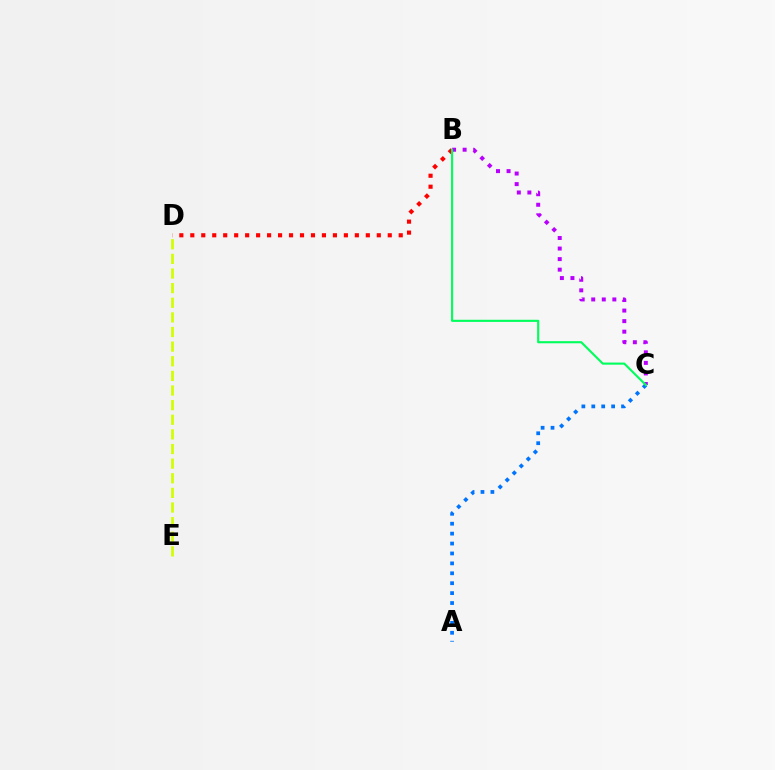{('A', 'C'): [{'color': '#0074ff', 'line_style': 'dotted', 'thickness': 2.69}], ('B', 'D'): [{'color': '#ff0000', 'line_style': 'dotted', 'thickness': 2.98}], ('B', 'C'): [{'color': '#b900ff', 'line_style': 'dotted', 'thickness': 2.87}, {'color': '#00ff5c', 'line_style': 'solid', 'thickness': 1.53}], ('D', 'E'): [{'color': '#d1ff00', 'line_style': 'dashed', 'thickness': 1.99}]}